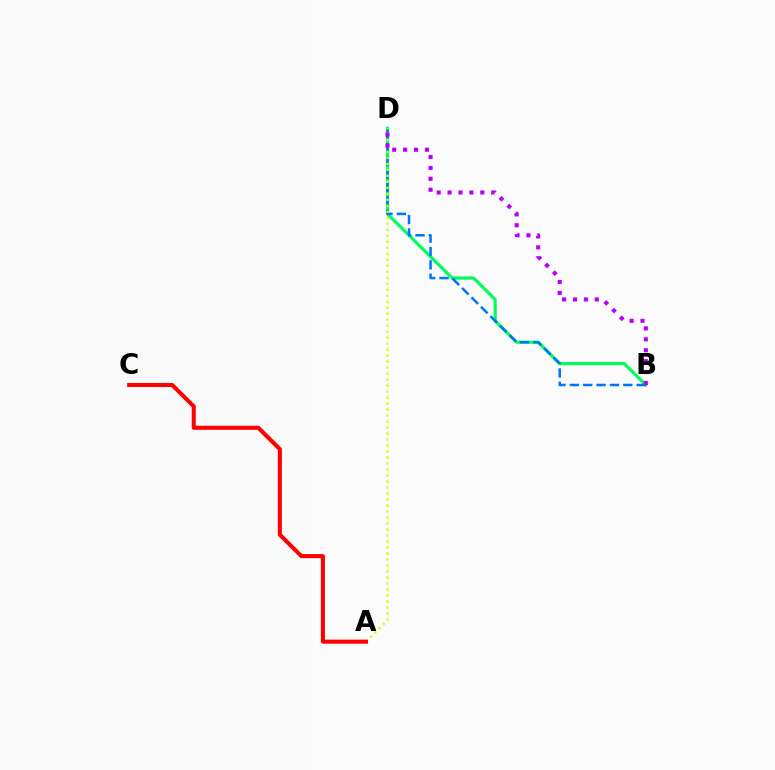{('B', 'D'): [{'color': '#00ff5c', 'line_style': 'solid', 'thickness': 2.31}, {'color': '#0074ff', 'line_style': 'dashed', 'thickness': 1.81}, {'color': '#b900ff', 'line_style': 'dotted', 'thickness': 2.96}], ('A', 'D'): [{'color': '#d1ff00', 'line_style': 'dotted', 'thickness': 1.63}], ('A', 'C'): [{'color': '#ff0000', 'line_style': 'solid', 'thickness': 2.92}]}